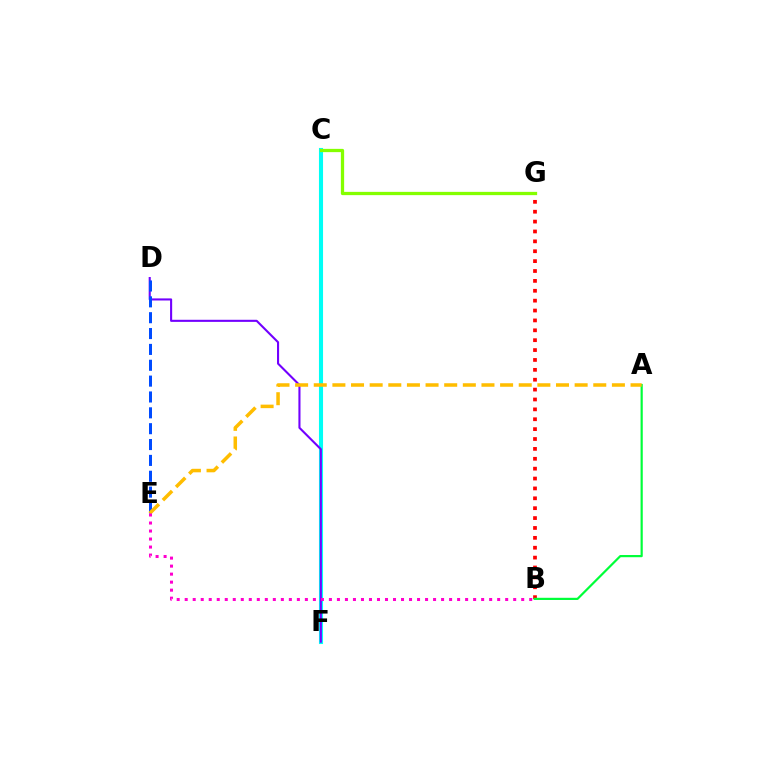{('C', 'F'): [{'color': '#00fff6', 'line_style': 'solid', 'thickness': 2.94}], ('D', 'F'): [{'color': '#7200ff', 'line_style': 'solid', 'thickness': 1.51}], ('D', 'E'): [{'color': '#004bff', 'line_style': 'dashed', 'thickness': 2.15}], ('B', 'G'): [{'color': '#ff0000', 'line_style': 'dotted', 'thickness': 2.69}], ('A', 'B'): [{'color': '#00ff39', 'line_style': 'solid', 'thickness': 1.58}], ('A', 'E'): [{'color': '#ffbd00', 'line_style': 'dashed', 'thickness': 2.53}], ('B', 'E'): [{'color': '#ff00cf', 'line_style': 'dotted', 'thickness': 2.18}], ('C', 'G'): [{'color': '#84ff00', 'line_style': 'solid', 'thickness': 2.36}]}